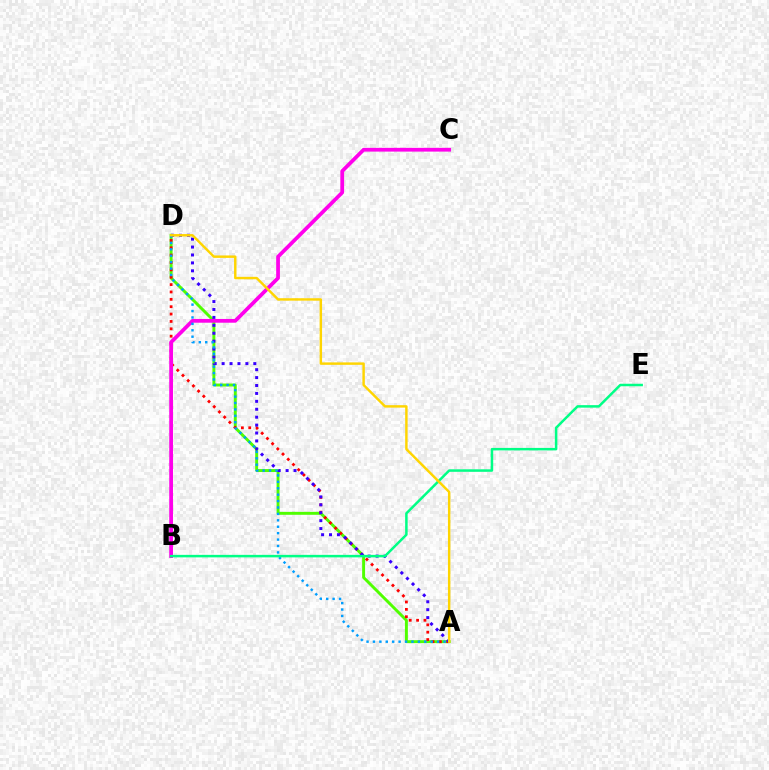{('A', 'D'): [{'color': '#4fff00', 'line_style': 'solid', 'thickness': 2.11}, {'color': '#ff0000', 'line_style': 'dotted', 'thickness': 2.0}, {'color': '#3700ff', 'line_style': 'dotted', 'thickness': 2.15}, {'color': '#009eff', 'line_style': 'dotted', 'thickness': 1.74}, {'color': '#ffd500', 'line_style': 'solid', 'thickness': 1.76}], ('B', 'C'): [{'color': '#ff00ed', 'line_style': 'solid', 'thickness': 2.7}], ('B', 'E'): [{'color': '#00ff86', 'line_style': 'solid', 'thickness': 1.8}]}